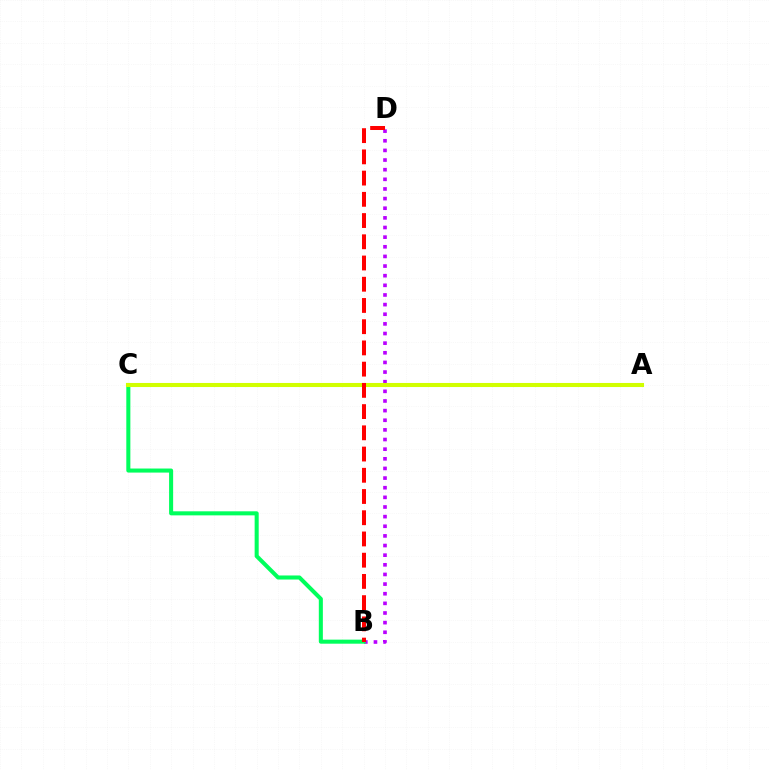{('A', 'C'): [{'color': '#0074ff', 'line_style': 'dashed', 'thickness': 2.76}, {'color': '#d1ff00', 'line_style': 'solid', 'thickness': 2.93}], ('B', 'D'): [{'color': '#b900ff', 'line_style': 'dotted', 'thickness': 2.62}, {'color': '#ff0000', 'line_style': 'dashed', 'thickness': 2.88}], ('B', 'C'): [{'color': '#00ff5c', 'line_style': 'solid', 'thickness': 2.92}]}